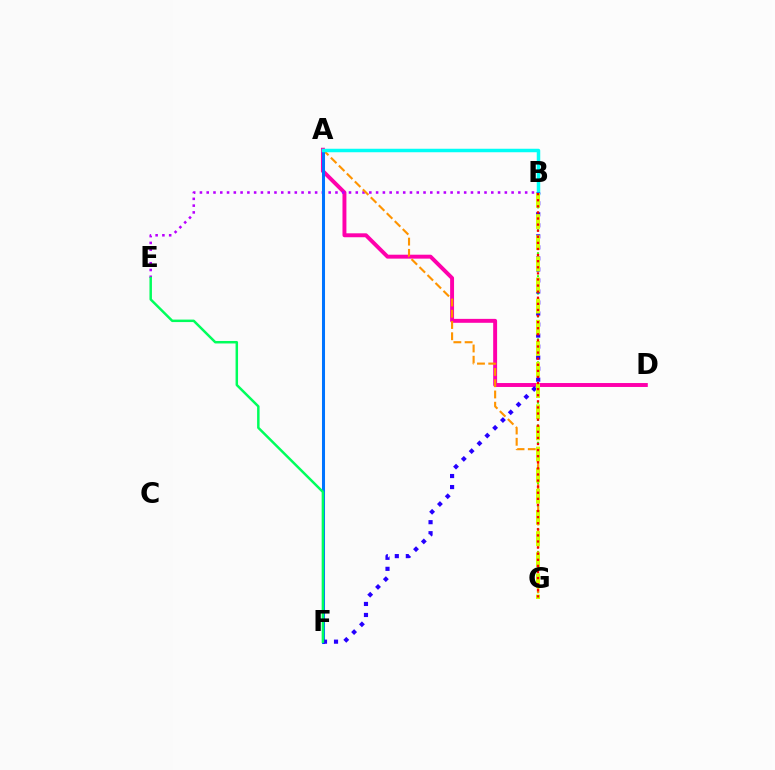{('A', 'D'): [{'color': '#ff00ac', 'line_style': 'solid', 'thickness': 2.83}], ('B', 'E'): [{'color': '#b900ff', 'line_style': 'dotted', 'thickness': 1.84}], ('B', 'G'): [{'color': '#3dff00', 'line_style': 'dotted', 'thickness': 1.56}, {'color': '#d1ff00', 'line_style': 'dashed', 'thickness': 2.87}, {'color': '#ff0000', 'line_style': 'dotted', 'thickness': 1.66}], ('A', 'G'): [{'color': '#ff9400', 'line_style': 'dashed', 'thickness': 1.53}], ('A', 'F'): [{'color': '#0074ff', 'line_style': 'solid', 'thickness': 2.19}], ('A', 'B'): [{'color': '#00fff6', 'line_style': 'solid', 'thickness': 2.51}], ('B', 'F'): [{'color': '#2500ff', 'line_style': 'dotted', 'thickness': 2.99}], ('E', 'F'): [{'color': '#00ff5c', 'line_style': 'solid', 'thickness': 1.79}]}